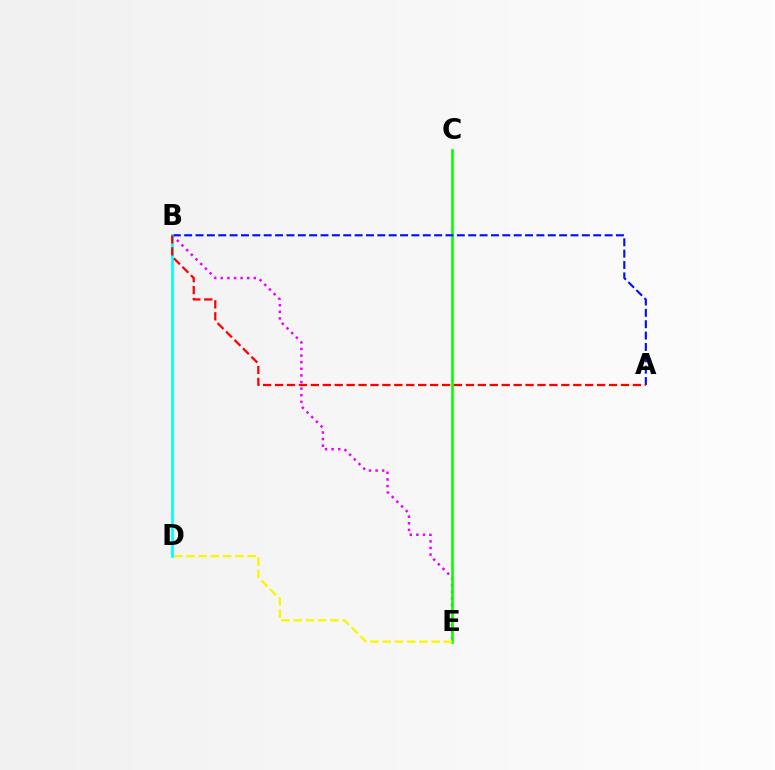{('B', 'E'): [{'color': '#ee00ff', 'line_style': 'dotted', 'thickness': 1.79}], ('C', 'E'): [{'color': '#08ff00', 'line_style': 'solid', 'thickness': 1.92}], ('A', 'B'): [{'color': '#0010ff', 'line_style': 'dashed', 'thickness': 1.54}, {'color': '#ff0000', 'line_style': 'dashed', 'thickness': 1.62}], ('D', 'E'): [{'color': '#fcf500', 'line_style': 'dashed', 'thickness': 1.66}], ('B', 'D'): [{'color': '#00fff6', 'line_style': 'solid', 'thickness': 1.95}]}